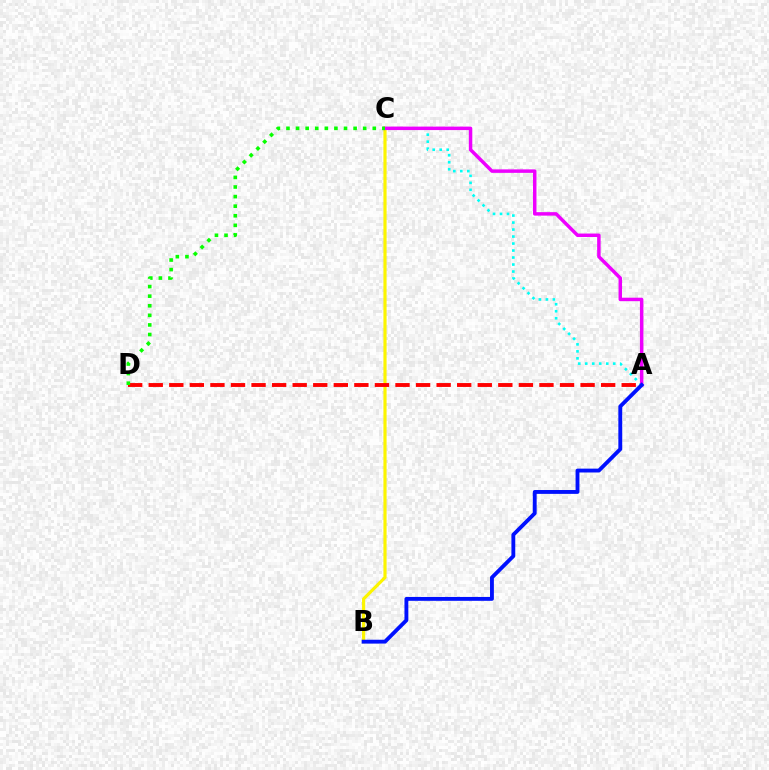{('B', 'C'): [{'color': '#fcf500', 'line_style': 'solid', 'thickness': 2.28}], ('A', 'D'): [{'color': '#ff0000', 'line_style': 'dashed', 'thickness': 2.79}], ('A', 'C'): [{'color': '#00fff6', 'line_style': 'dotted', 'thickness': 1.9}, {'color': '#ee00ff', 'line_style': 'solid', 'thickness': 2.5}], ('C', 'D'): [{'color': '#08ff00', 'line_style': 'dotted', 'thickness': 2.61}], ('A', 'B'): [{'color': '#0010ff', 'line_style': 'solid', 'thickness': 2.78}]}